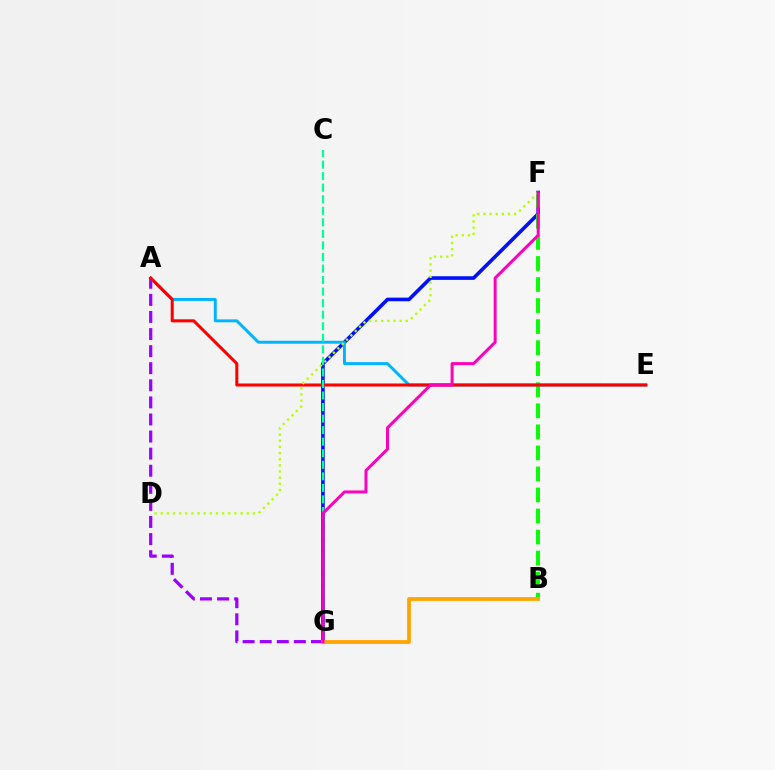{('F', 'G'): [{'color': '#0010ff', 'line_style': 'solid', 'thickness': 2.6}, {'color': '#ff00bd', 'line_style': 'solid', 'thickness': 2.15}], ('A', 'G'): [{'color': '#9b00ff', 'line_style': 'dashed', 'thickness': 2.32}], ('B', 'F'): [{'color': '#08ff00', 'line_style': 'dashed', 'thickness': 2.86}], ('A', 'E'): [{'color': '#00b5ff', 'line_style': 'solid', 'thickness': 2.11}, {'color': '#ff0000', 'line_style': 'solid', 'thickness': 2.19}], ('B', 'G'): [{'color': '#ffa500', 'line_style': 'solid', 'thickness': 2.74}], ('C', 'G'): [{'color': '#00ff9d', 'line_style': 'dashed', 'thickness': 1.57}], ('D', 'F'): [{'color': '#b3ff00', 'line_style': 'dotted', 'thickness': 1.67}]}